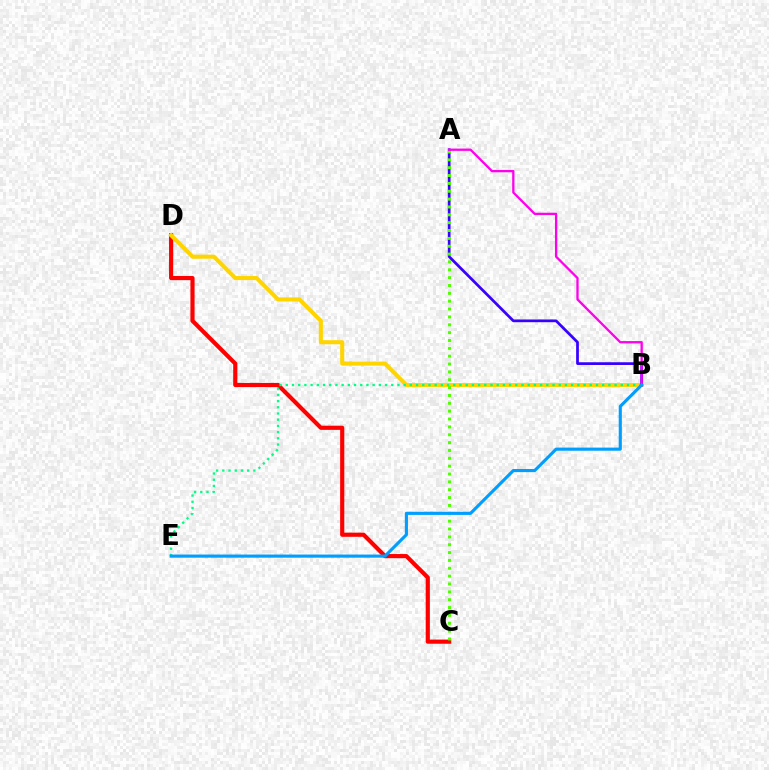{('C', 'D'): [{'color': '#ff0000', 'line_style': 'solid', 'thickness': 3.0}], ('B', 'D'): [{'color': '#ffd500', 'line_style': 'solid', 'thickness': 2.93}], ('B', 'E'): [{'color': '#00ff86', 'line_style': 'dotted', 'thickness': 1.69}, {'color': '#009eff', 'line_style': 'solid', 'thickness': 2.25}], ('A', 'B'): [{'color': '#3700ff', 'line_style': 'solid', 'thickness': 1.96}, {'color': '#ff00ed', 'line_style': 'solid', 'thickness': 1.66}], ('A', 'C'): [{'color': '#4fff00', 'line_style': 'dotted', 'thickness': 2.13}]}